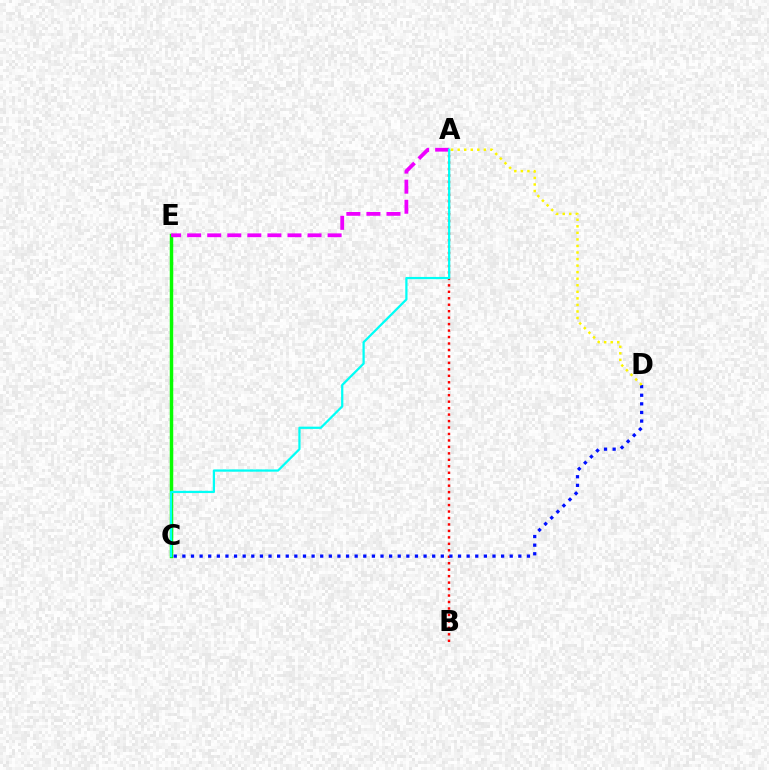{('A', 'B'): [{'color': '#ff0000', 'line_style': 'dotted', 'thickness': 1.76}], ('C', 'E'): [{'color': '#08ff00', 'line_style': 'solid', 'thickness': 2.5}], ('C', 'D'): [{'color': '#0010ff', 'line_style': 'dotted', 'thickness': 2.34}], ('A', 'E'): [{'color': '#ee00ff', 'line_style': 'dashed', 'thickness': 2.73}], ('A', 'C'): [{'color': '#00fff6', 'line_style': 'solid', 'thickness': 1.62}], ('A', 'D'): [{'color': '#fcf500', 'line_style': 'dotted', 'thickness': 1.78}]}